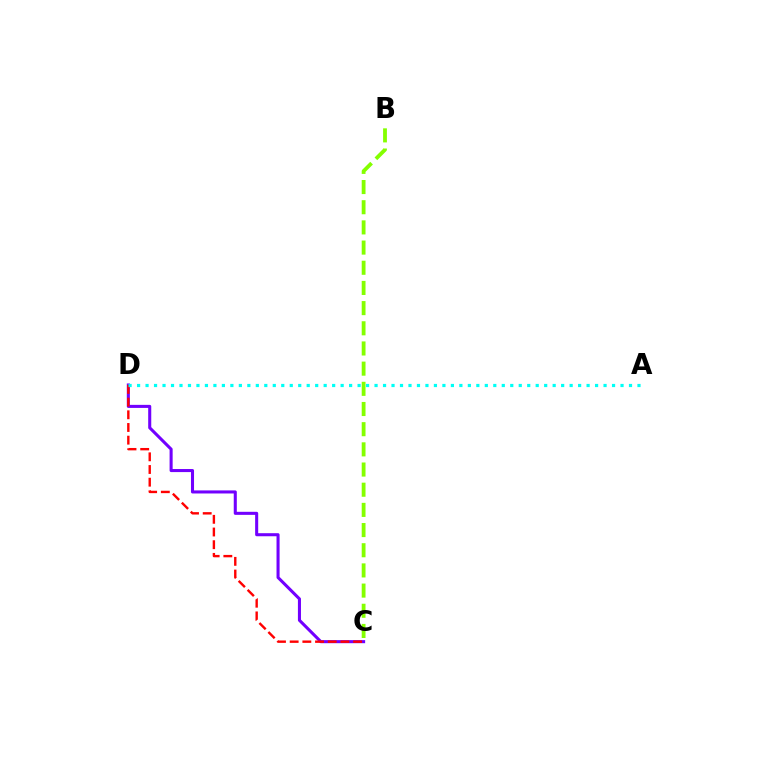{('C', 'D'): [{'color': '#7200ff', 'line_style': 'solid', 'thickness': 2.2}, {'color': '#ff0000', 'line_style': 'dashed', 'thickness': 1.72}], ('B', 'C'): [{'color': '#84ff00', 'line_style': 'dashed', 'thickness': 2.74}], ('A', 'D'): [{'color': '#00fff6', 'line_style': 'dotted', 'thickness': 2.3}]}